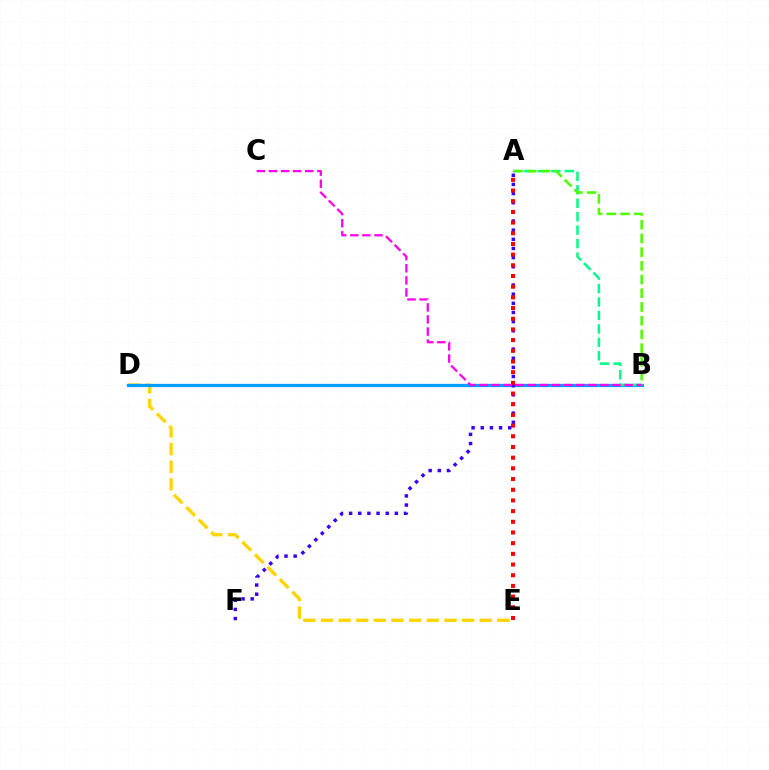{('D', 'E'): [{'color': '#ffd500', 'line_style': 'dashed', 'thickness': 2.4}], ('B', 'D'): [{'color': '#009eff', 'line_style': 'solid', 'thickness': 2.36}], ('A', 'B'): [{'color': '#00ff86', 'line_style': 'dashed', 'thickness': 1.83}, {'color': '#4fff00', 'line_style': 'dashed', 'thickness': 1.86}], ('A', 'F'): [{'color': '#3700ff', 'line_style': 'dotted', 'thickness': 2.49}], ('A', 'E'): [{'color': '#ff0000', 'line_style': 'dotted', 'thickness': 2.9}], ('B', 'C'): [{'color': '#ff00ed', 'line_style': 'dashed', 'thickness': 1.64}]}